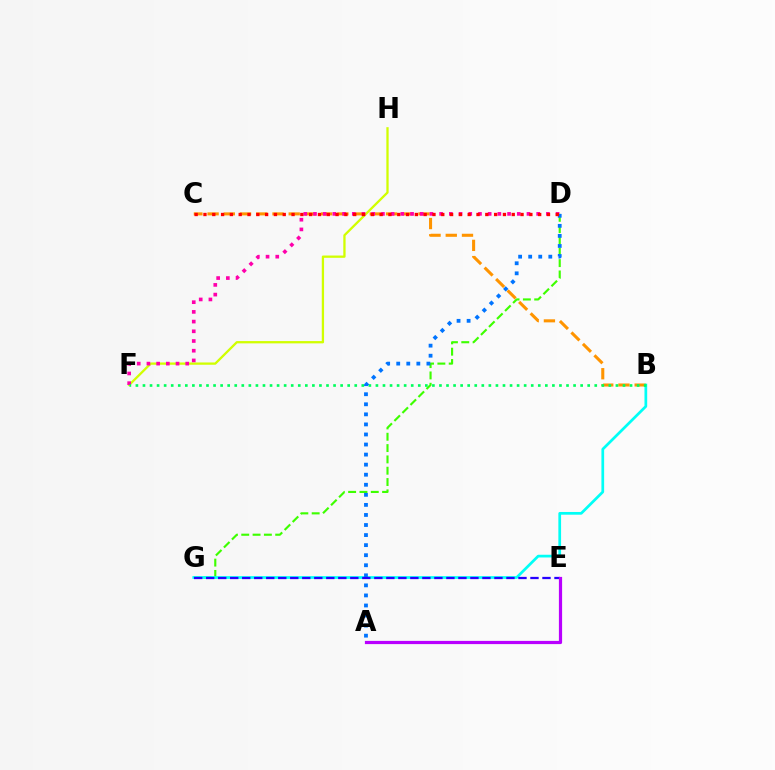{('D', 'G'): [{'color': '#3dff00', 'line_style': 'dashed', 'thickness': 1.54}], ('B', 'C'): [{'color': '#ff9400', 'line_style': 'dashed', 'thickness': 2.2}], ('B', 'G'): [{'color': '#00fff6', 'line_style': 'solid', 'thickness': 1.96}], ('F', 'H'): [{'color': '#d1ff00', 'line_style': 'solid', 'thickness': 1.65}], ('D', 'F'): [{'color': '#ff00ac', 'line_style': 'dotted', 'thickness': 2.64}], ('B', 'F'): [{'color': '#00ff5c', 'line_style': 'dotted', 'thickness': 1.92}], ('A', 'D'): [{'color': '#0074ff', 'line_style': 'dotted', 'thickness': 2.73}], ('E', 'G'): [{'color': '#2500ff', 'line_style': 'dashed', 'thickness': 1.63}], ('A', 'E'): [{'color': '#b900ff', 'line_style': 'solid', 'thickness': 2.31}], ('C', 'D'): [{'color': '#ff0000', 'line_style': 'dotted', 'thickness': 2.39}]}